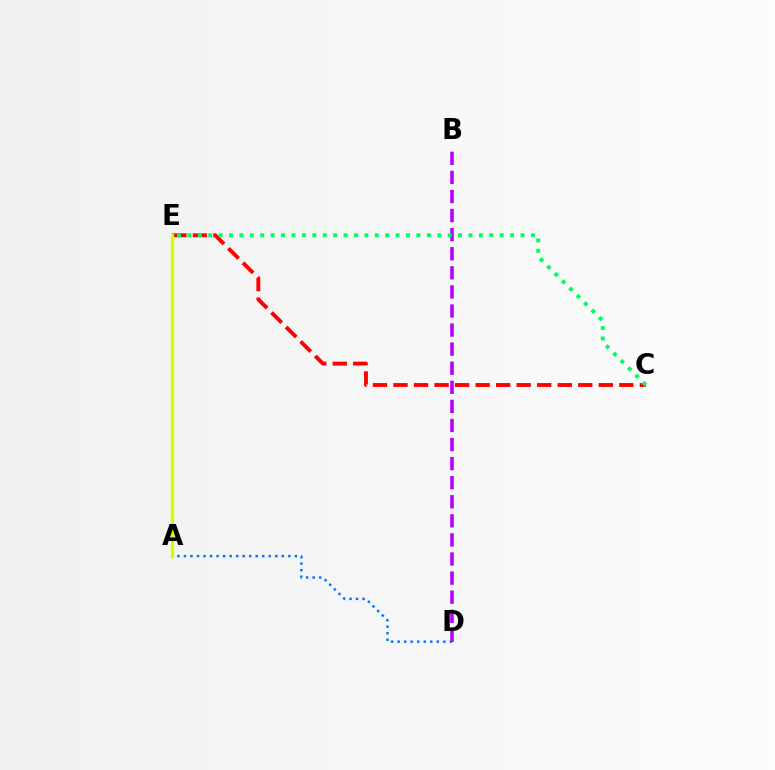{('C', 'E'): [{'color': '#ff0000', 'line_style': 'dashed', 'thickness': 2.79}, {'color': '#00ff5c', 'line_style': 'dotted', 'thickness': 2.83}], ('B', 'D'): [{'color': '#b900ff', 'line_style': 'dashed', 'thickness': 2.59}], ('A', 'D'): [{'color': '#0074ff', 'line_style': 'dotted', 'thickness': 1.77}], ('A', 'E'): [{'color': '#d1ff00', 'line_style': 'solid', 'thickness': 2.4}]}